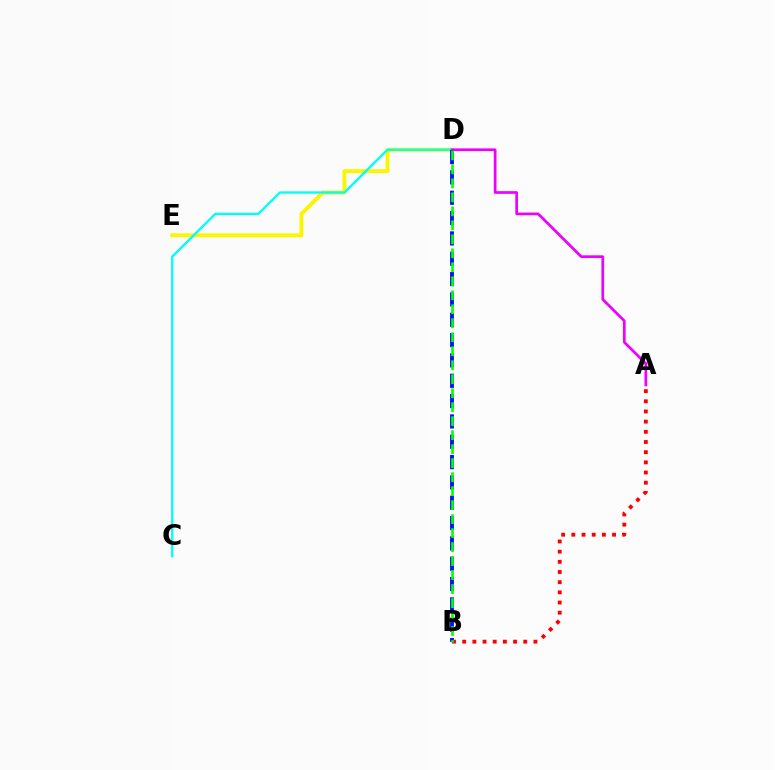{('D', 'E'): [{'color': '#fcf500', 'line_style': 'solid', 'thickness': 2.78}], ('C', 'D'): [{'color': '#00fff6', 'line_style': 'solid', 'thickness': 1.67}], ('A', 'D'): [{'color': '#ee00ff', 'line_style': 'solid', 'thickness': 1.95}], ('B', 'D'): [{'color': '#0010ff', 'line_style': 'dashed', 'thickness': 2.76}, {'color': '#08ff00', 'line_style': 'dashed', 'thickness': 1.9}], ('A', 'B'): [{'color': '#ff0000', 'line_style': 'dotted', 'thickness': 2.76}]}